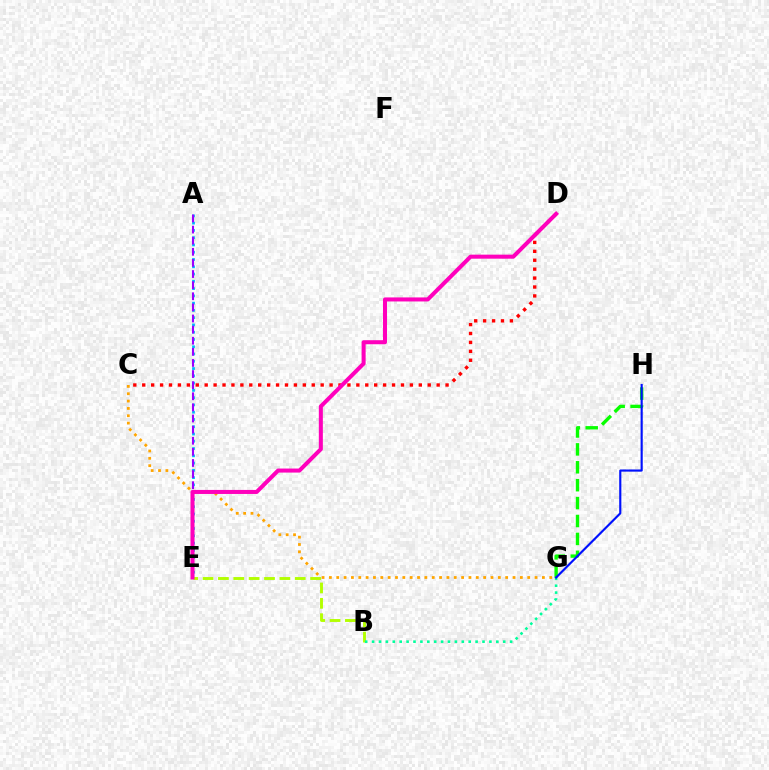{('A', 'E'): [{'color': '#00b5ff', 'line_style': 'dotted', 'thickness': 1.98}, {'color': '#9b00ff', 'line_style': 'dashed', 'thickness': 1.51}], ('G', 'H'): [{'color': '#08ff00', 'line_style': 'dashed', 'thickness': 2.43}, {'color': '#0010ff', 'line_style': 'solid', 'thickness': 1.54}], ('C', 'G'): [{'color': '#ffa500', 'line_style': 'dotted', 'thickness': 2.0}], ('B', 'E'): [{'color': '#b3ff00', 'line_style': 'dashed', 'thickness': 2.09}], ('B', 'G'): [{'color': '#00ff9d', 'line_style': 'dotted', 'thickness': 1.87}], ('C', 'D'): [{'color': '#ff0000', 'line_style': 'dotted', 'thickness': 2.42}], ('D', 'E'): [{'color': '#ff00bd', 'line_style': 'solid', 'thickness': 2.9}]}